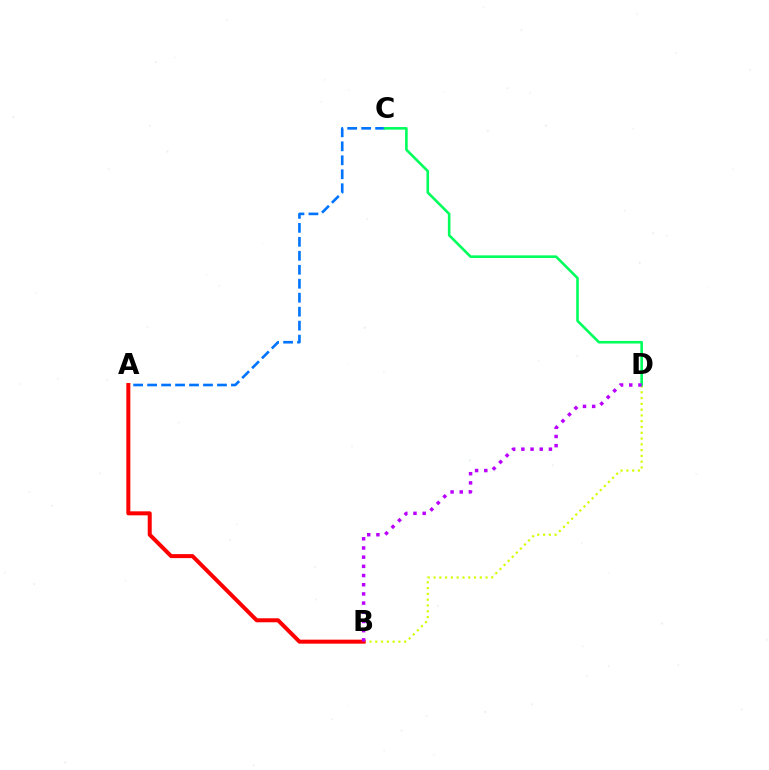{('A', 'C'): [{'color': '#0074ff', 'line_style': 'dashed', 'thickness': 1.9}], ('B', 'D'): [{'color': '#d1ff00', 'line_style': 'dotted', 'thickness': 1.57}, {'color': '#b900ff', 'line_style': 'dotted', 'thickness': 2.5}], ('A', 'B'): [{'color': '#ff0000', 'line_style': 'solid', 'thickness': 2.88}], ('C', 'D'): [{'color': '#00ff5c', 'line_style': 'solid', 'thickness': 1.88}]}